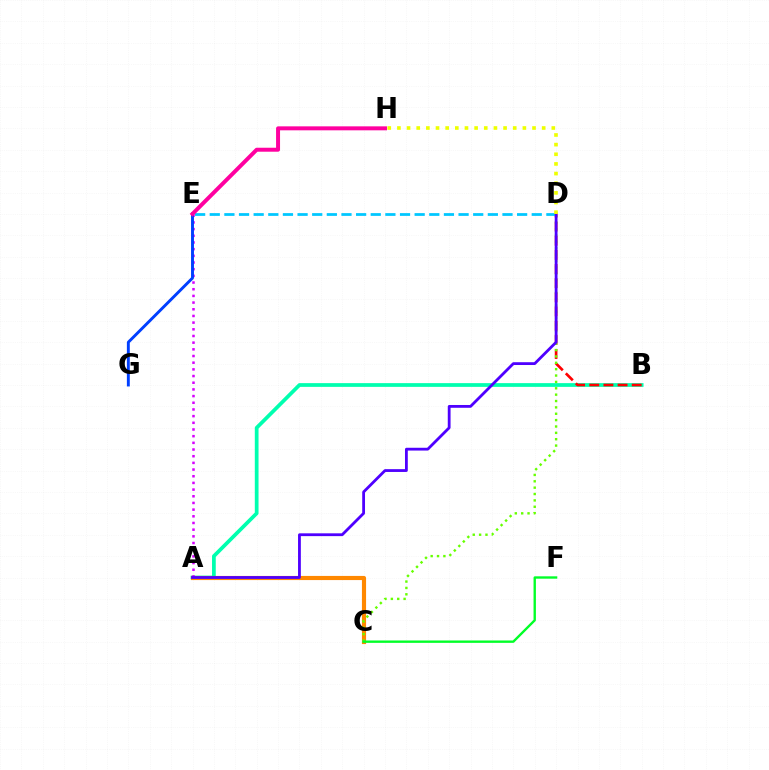{('A', 'B'): [{'color': '#00ffaf', 'line_style': 'solid', 'thickness': 2.69}], ('A', 'C'): [{'color': '#ff8800', 'line_style': 'solid', 'thickness': 2.98}], ('B', 'D'): [{'color': '#ff0000', 'line_style': 'dashed', 'thickness': 1.92}], ('A', 'E'): [{'color': '#d600ff', 'line_style': 'dotted', 'thickness': 1.81}], ('C', 'D'): [{'color': '#66ff00', 'line_style': 'dotted', 'thickness': 1.73}], ('D', 'E'): [{'color': '#00c7ff', 'line_style': 'dashed', 'thickness': 1.99}], ('E', 'G'): [{'color': '#003fff', 'line_style': 'solid', 'thickness': 2.1}], ('C', 'F'): [{'color': '#00ff27', 'line_style': 'solid', 'thickness': 1.71}], ('A', 'D'): [{'color': '#4f00ff', 'line_style': 'solid', 'thickness': 2.02}], ('D', 'H'): [{'color': '#eeff00', 'line_style': 'dotted', 'thickness': 2.62}], ('E', 'H'): [{'color': '#ff00a0', 'line_style': 'solid', 'thickness': 2.86}]}